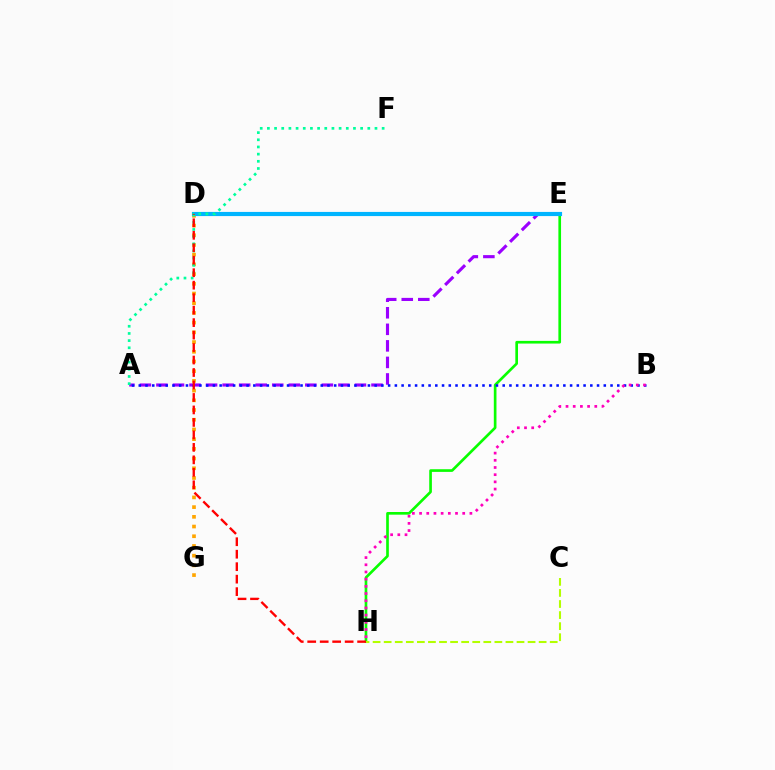{('D', 'G'): [{'color': '#ffa500', 'line_style': 'dotted', 'thickness': 2.64}], ('A', 'E'): [{'color': '#9b00ff', 'line_style': 'dashed', 'thickness': 2.25}], ('E', 'H'): [{'color': '#08ff00', 'line_style': 'solid', 'thickness': 1.92}], ('A', 'B'): [{'color': '#0010ff', 'line_style': 'dotted', 'thickness': 1.83}], ('B', 'H'): [{'color': '#ff00bd', 'line_style': 'dotted', 'thickness': 1.95}], ('D', 'E'): [{'color': '#00b5ff', 'line_style': 'solid', 'thickness': 2.99}], ('A', 'F'): [{'color': '#00ff9d', 'line_style': 'dotted', 'thickness': 1.95}], ('D', 'H'): [{'color': '#ff0000', 'line_style': 'dashed', 'thickness': 1.69}], ('C', 'H'): [{'color': '#b3ff00', 'line_style': 'dashed', 'thickness': 1.5}]}